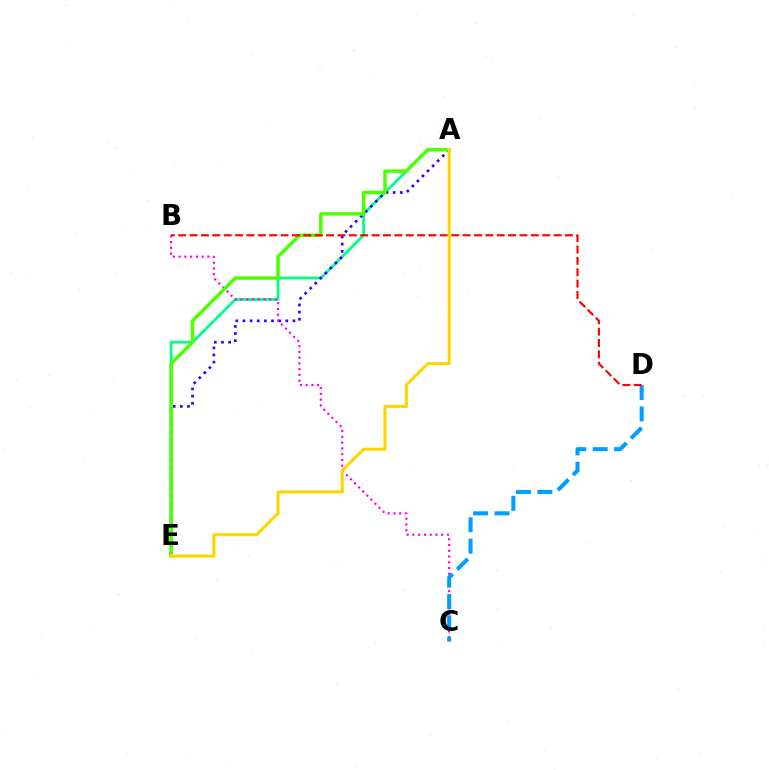{('A', 'E'): [{'color': '#00ff86', 'line_style': 'solid', 'thickness': 1.99}, {'color': '#3700ff', 'line_style': 'dotted', 'thickness': 1.94}, {'color': '#4fff00', 'line_style': 'solid', 'thickness': 2.51}, {'color': '#ffd500', 'line_style': 'solid', 'thickness': 2.19}], ('B', 'C'): [{'color': '#ff00ed', 'line_style': 'dotted', 'thickness': 1.56}], ('C', 'D'): [{'color': '#009eff', 'line_style': 'dashed', 'thickness': 2.91}], ('B', 'D'): [{'color': '#ff0000', 'line_style': 'dashed', 'thickness': 1.55}]}